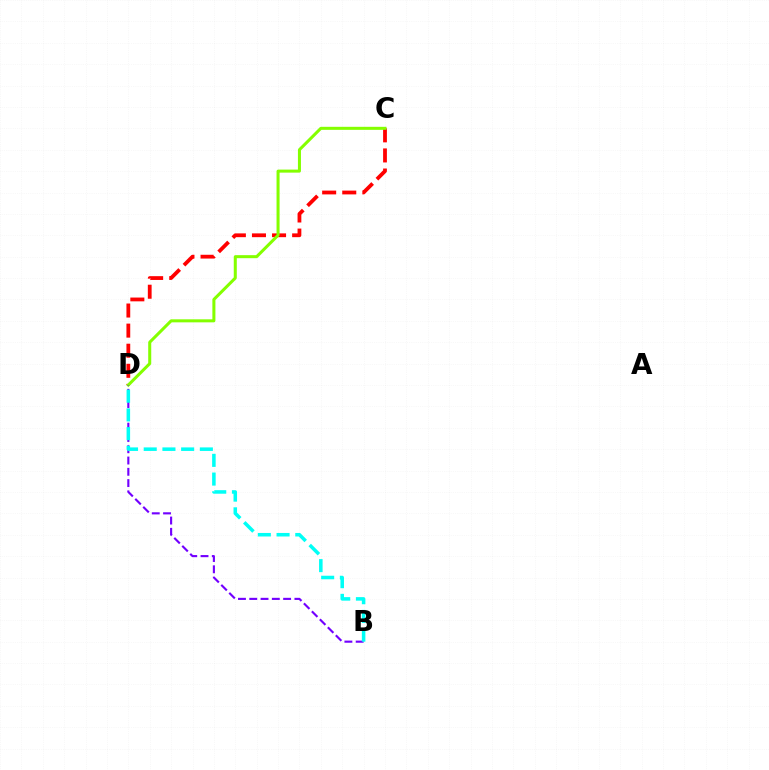{('C', 'D'): [{'color': '#ff0000', 'line_style': 'dashed', 'thickness': 2.73}, {'color': '#84ff00', 'line_style': 'solid', 'thickness': 2.18}], ('B', 'D'): [{'color': '#7200ff', 'line_style': 'dashed', 'thickness': 1.53}, {'color': '#00fff6', 'line_style': 'dashed', 'thickness': 2.54}]}